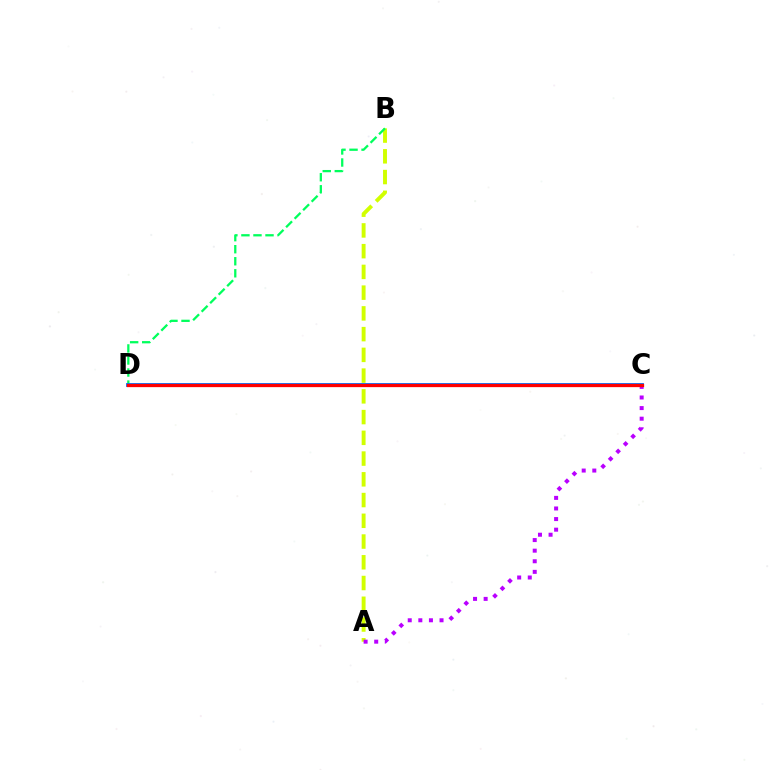{('A', 'B'): [{'color': '#d1ff00', 'line_style': 'dashed', 'thickness': 2.82}], ('B', 'D'): [{'color': '#00ff5c', 'line_style': 'dashed', 'thickness': 1.64}], ('A', 'C'): [{'color': '#b900ff', 'line_style': 'dotted', 'thickness': 2.88}], ('C', 'D'): [{'color': '#0074ff', 'line_style': 'solid', 'thickness': 2.76}, {'color': '#ff0000', 'line_style': 'solid', 'thickness': 2.36}]}